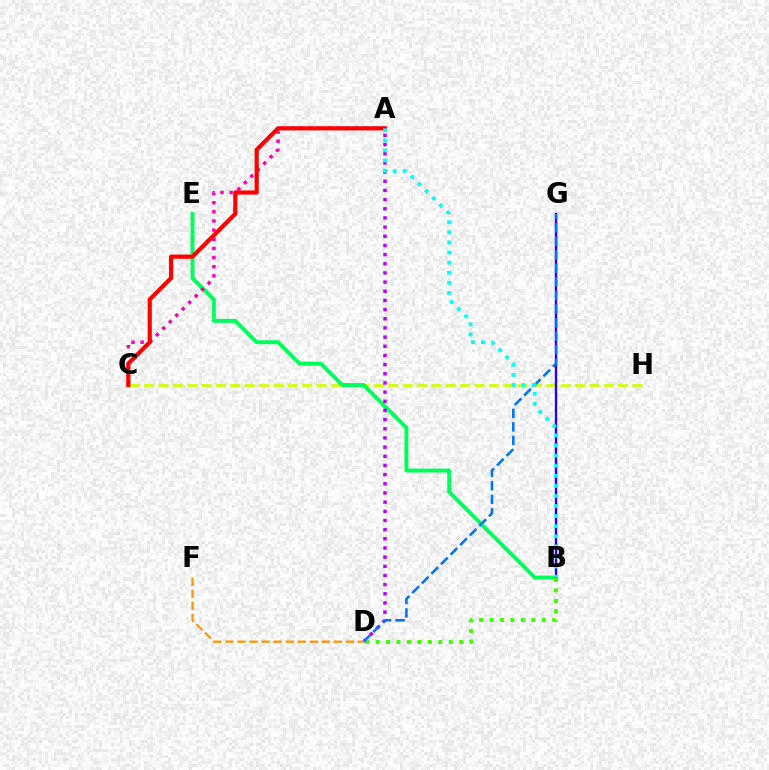{('C', 'H'): [{'color': '#d1ff00', 'line_style': 'dashed', 'thickness': 1.95}], ('B', 'E'): [{'color': '#00ff5c', 'line_style': 'solid', 'thickness': 2.82}], ('A', 'D'): [{'color': '#b900ff', 'line_style': 'dotted', 'thickness': 2.49}], ('B', 'G'): [{'color': '#2500ff', 'line_style': 'solid', 'thickness': 1.7}], ('A', 'C'): [{'color': '#ff00ac', 'line_style': 'dotted', 'thickness': 2.48}, {'color': '#ff0000', 'line_style': 'solid', 'thickness': 3.0}], ('B', 'D'): [{'color': '#3dff00', 'line_style': 'dotted', 'thickness': 2.84}], ('D', 'G'): [{'color': '#0074ff', 'line_style': 'dashed', 'thickness': 1.84}], ('D', 'F'): [{'color': '#ff9400', 'line_style': 'dashed', 'thickness': 1.64}], ('A', 'B'): [{'color': '#00fff6', 'line_style': 'dotted', 'thickness': 2.74}]}